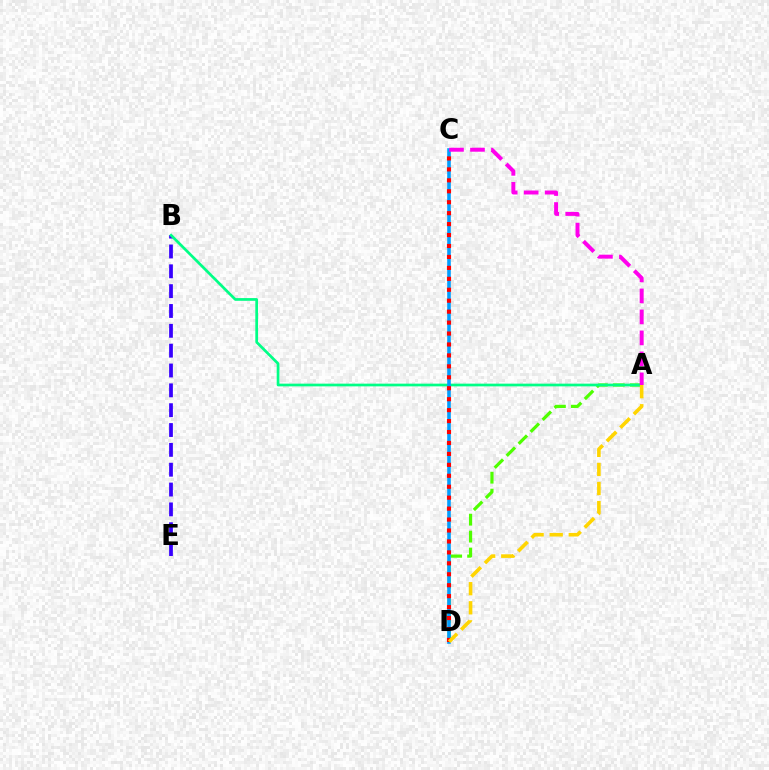{('B', 'E'): [{'color': '#3700ff', 'line_style': 'dashed', 'thickness': 2.7}], ('A', 'D'): [{'color': '#4fff00', 'line_style': 'dashed', 'thickness': 2.3}, {'color': '#ffd500', 'line_style': 'dashed', 'thickness': 2.59}], ('A', 'B'): [{'color': '#00ff86', 'line_style': 'solid', 'thickness': 1.95}], ('C', 'D'): [{'color': '#009eff', 'line_style': 'solid', 'thickness': 2.59}, {'color': '#ff0000', 'line_style': 'dotted', 'thickness': 2.97}], ('A', 'C'): [{'color': '#ff00ed', 'line_style': 'dashed', 'thickness': 2.85}]}